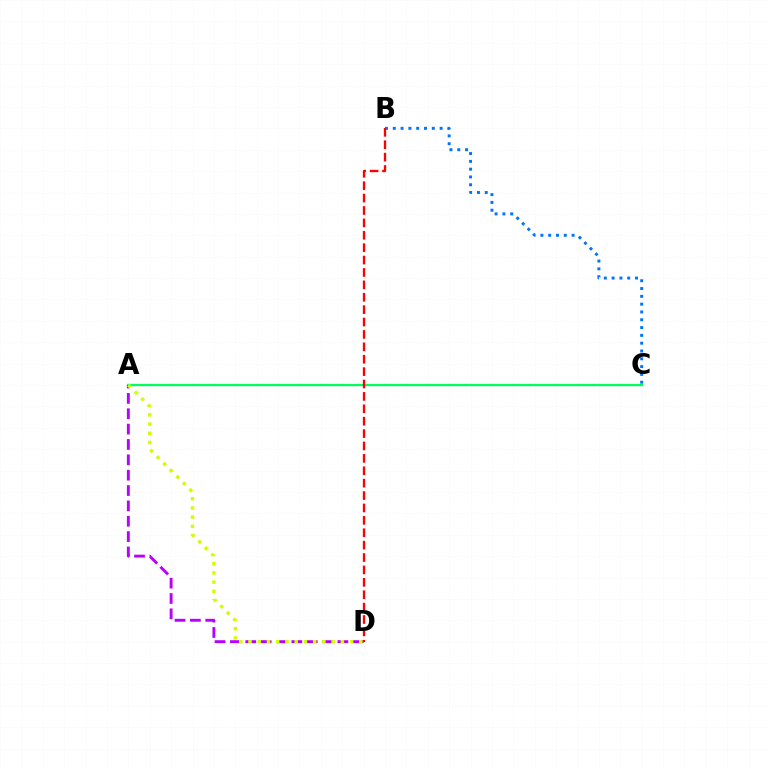{('A', 'C'): [{'color': '#00ff5c', 'line_style': 'solid', 'thickness': 1.64}], ('A', 'D'): [{'color': '#b900ff', 'line_style': 'dashed', 'thickness': 2.09}, {'color': '#d1ff00', 'line_style': 'dotted', 'thickness': 2.51}], ('B', 'C'): [{'color': '#0074ff', 'line_style': 'dotted', 'thickness': 2.12}], ('B', 'D'): [{'color': '#ff0000', 'line_style': 'dashed', 'thickness': 1.68}]}